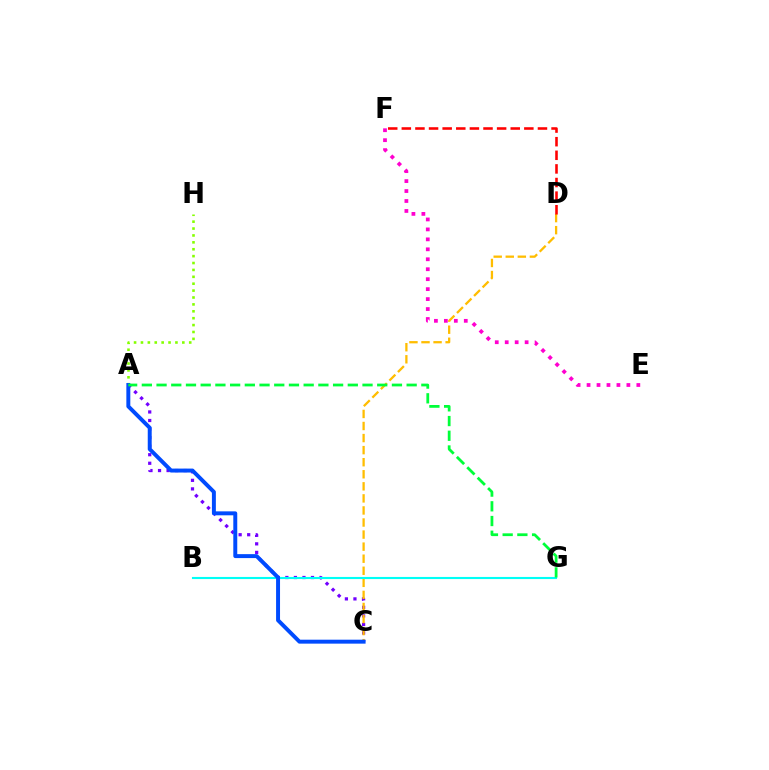{('A', 'C'): [{'color': '#7200ff', 'line_style': 'dotted', 'thickness': 2.32}, {'color': '#004bff', 'line_style': 'solid', 'thickness': 2.84}], ('E', 'F'): [{'color': '#ff00cf', 'line_style': 'dotted', 'thickness': 2.71}], ('A', 'H'): [{'color': '#84ff00', 'line_style': 'dotted', 'thickness': 1.87}], ('C', 'D'): [{'color': '#ffbd00', 'line_style': 'dashed', 'thickness': 1.64}], ('B', 'G'): [{'color': '#00fff6', 'line_style': 'solid', 'thickness': 1.52}], ('D', 'F'): [{'color': '#ff0000', 'line_style': 'dashed', 'thickness': 1.85}], ('A', 'G'): [{'color': '#00ff39', 'line_style': 'dashed', 'thickness': 2.0}]}